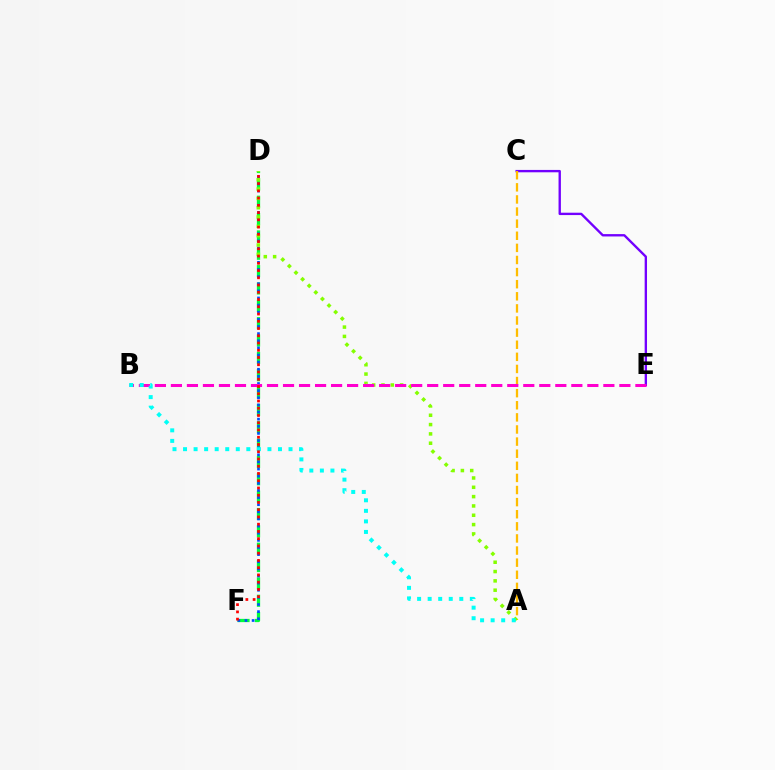{('C', 'E'): [{'color': '#7200ff', 'line_style': 'solid', 'thickness': 1.7}], ('D', 'F'): [{'color': '#00ff39', 'line_style': 'dashed', 'thickness': 2.36}, {'color': '#004bff', 'line_style': 'dotted', 'thickness': 1.94}, {'color': '#ff0000', 'line_style': 'dotted', 'thickness': 1.97}], ('A', 'C'): [{'color': '#ffbd00', 'line_style': 'dashed', 'thickness': 1.64}], ('A', 'D'): [{'color': '#84ff00', 'line_style': 'dotted', 'thickness': 2.53}], ('B', 'E'): [{'color': '#ff00cf', 'line_style': 'dashed', 'thickness': 2.18}], ('A', 'B'): [{'color': '#00fff6', 'line_style': 'dotted', 'thickness': 2.87}]}